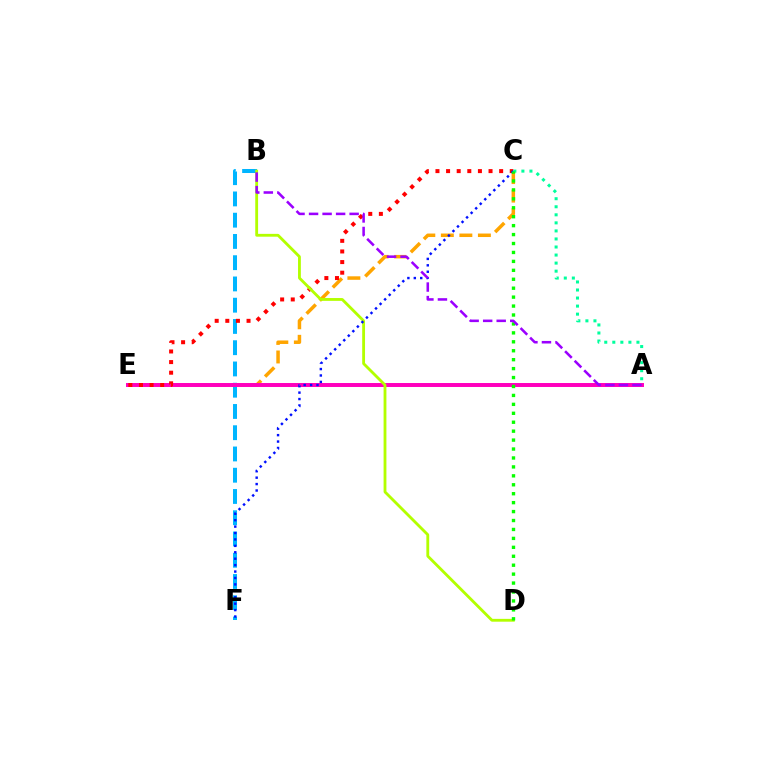{('C', 'E'): [{'color': '#ffa500', 'line_style': 'dashed', 'thickness': 2.52}, {'color': '#ff0000', 'line_style': 'dotted', 'thickness': 2.88}], ('B', 'F'): [{'color': '#00b5ff', 'line_style': 'dashed', 'thickness': 2.89}], ('A', 'E'): [{'color': '#ff00bd', 'line_style': 'solid', 'thickness': 2.85}], ('B', 'D'): [{'color': '#b3ff00', 'line_style': 'solid', 'thickness': 2.04}], ('C', 'F'): [{'color': '#0010ff', 'line_style': 'dotted', 'thickness': 1.74}], ('A', 'C'): [{'color': '#00ff9d', 'line_style': 'dotted', 'thickness': 2.19}], ('C', 'D'): [{'color': '#08ff00', 'line_style': 'dotted', 'thickness': 2.43}], ('A', 'B'): [{'color': '#9b00ff', 'line_style': 'dashed', 'thickness': 1.84}]}